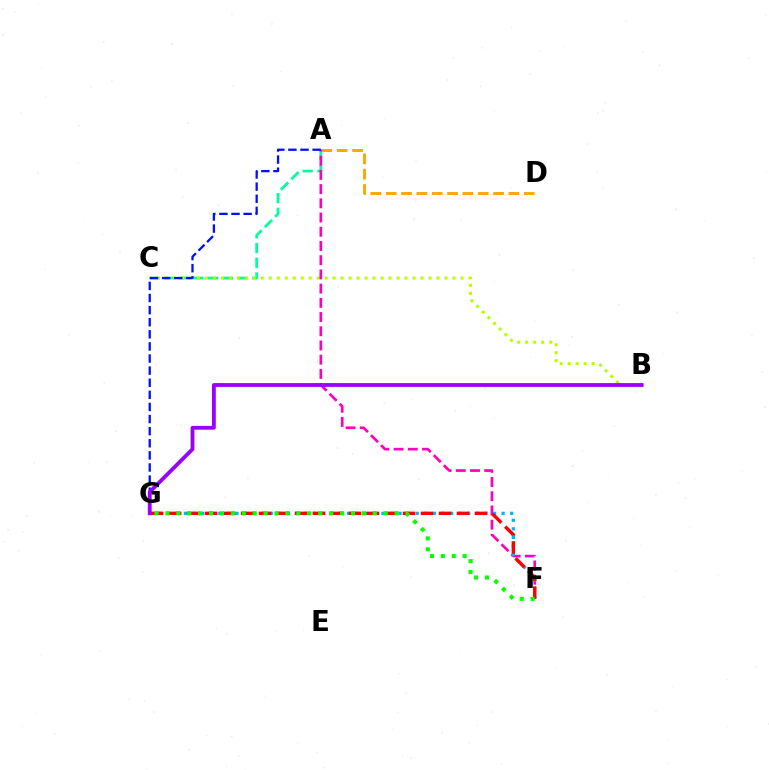{('A', 'C'): [{'color': '#00ff9d', 'line_style': 'dashed', 'thickness': 2.0}], ('A', 'D'): [{'color': '#ffa500', 'line_style': 'dashed', 'thickness': 2.08}], ('B', 'C'): [{'color': '#b3ff00', 'line_style': 'dotted', 'thickness': 2.17}], ('A', 'F'): [{'color': '#ff00bd', 'line_style': 'dashed', 'thickness': 1.93}], ('F', 'G'): [{'color': '#00b5ff', 'line_style': 'dotted', 'thickness': 2.33}, {'color': '#ff0000', 'line_style': 'dashed', 'thickness': 2.44}, {'color': '#08ff00', 'line_style': 'dotted', 'thickness': 2.97}], ('A', 'G'): [{'color': '#0010ff', 'line_style': 'dashed', 'thickness': 1.64}], ('B', 'G'): [{'color': '#9b00ff', 'line_style': 'solid', 'thickness': 2.74}]}